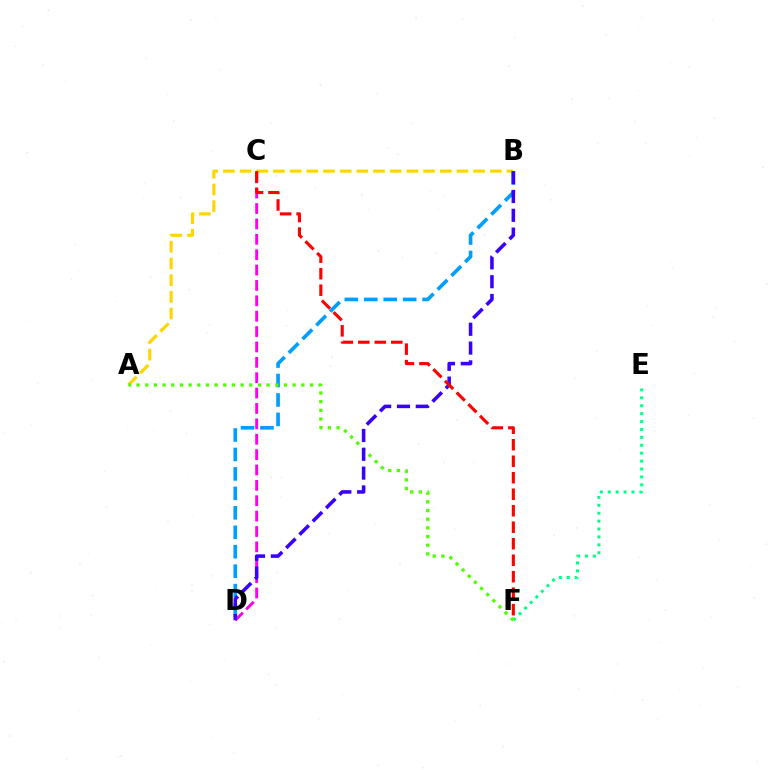{('A', 'B'): [{'color': '#ffd500', 'line_style': 'dashed', 'thickness': 2.27}], ('C', 'D'): [{'color': '#ff00ed', 'line_style': 'dashed', 'thickness': 2.09}], ('B', 'D'): [{'color': '#009eff', 'line_style': 'dashed', 'thickness': 2.64}, {'color': '#3700ff', 'line_style': 'dashed', 'thickness': 2.56}], ('E', 'F'): [{'color': '#00ff86', 'line_style': 'dotted', 'thickness': 2.15}], ('A', 'F'): [{'color': '#4fff00', 'line_style': 'dotted', 'thickness': 2.36}], ('C', 'F'): [{'color': '#ff0000', 'line_style': 'dashed', 'thickness': 2.24}]}